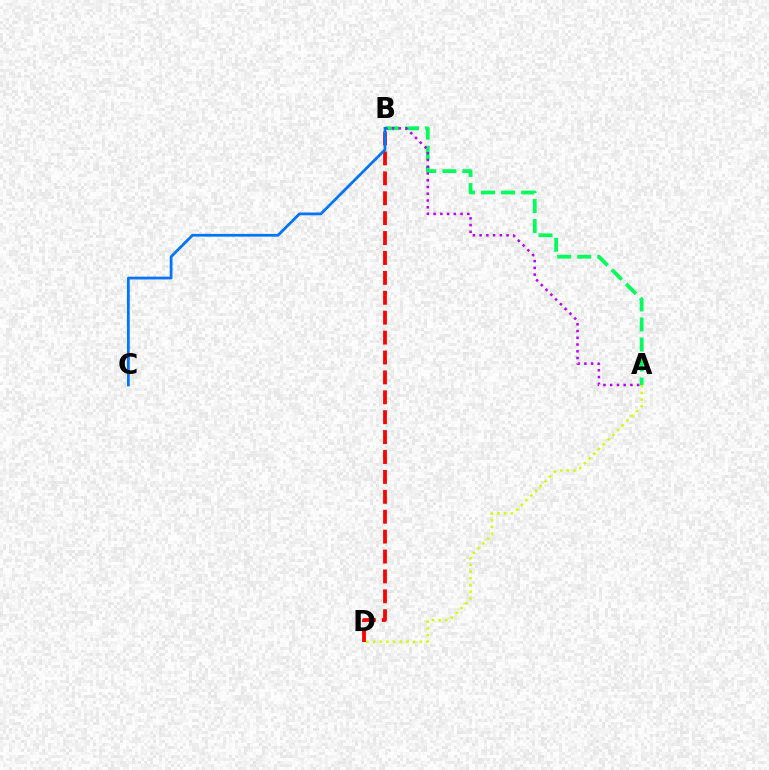{('A', 'B'): [{'color': '#00ff5c', 'line_style': 'dashed', 'thickness': 2.72}, {'color': '#b900ff', 'line_style': 'dotted', 'thickness': 1.83}], ('B', 'D'): [{'color': '#ff0000', 'line_style': 'dashed', 'thickness': 2.7}], ('B', 'C'): [{'color': '#0074ff', 'line_style': 'solid', 'thickness': 2.0}], ('A', 'D'): [{'color': '#d1ff00', 'line_style': 'dotted', 'thickness': 1.82}]}